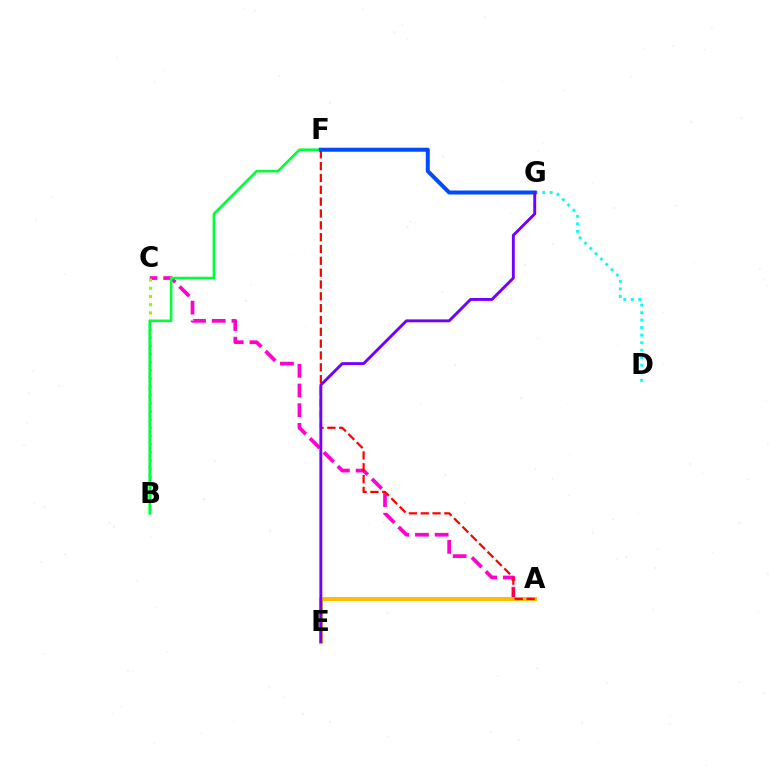{('A', 'C'): [{'color': '#ff00cf', 'line_style': 'dashed', 'thickness': 2.68}], ('A', 'E'): [{'color': '#ffbd00', 'line_style': 'solid', 'thickness': 2.93}], ('D', 'G'): [{'color': '#00fff6', 'line_style': 'dotted', 'thickness': 2.04}], ('A', 'F'): [{'color': '#ff0000', 'line_style': 'dashed', 'thickness': 1.61}], ('B', 'C'): [{'color': '#84ff00', 'line_style': 'dotted', 'thickness': 2.23}], ('B', 'F'): [{'color': '#00ff39', 'line_style': 'solid', 'thickness': 1.88}], ('F', 'G'): [{'color': '#004bff', 'line_style': 'solid', 'thickness': 2.89}], ('E', 'G'): [{'color': '#7200ff', 'line_style': 'solid', 'thickness': 2.09}]}